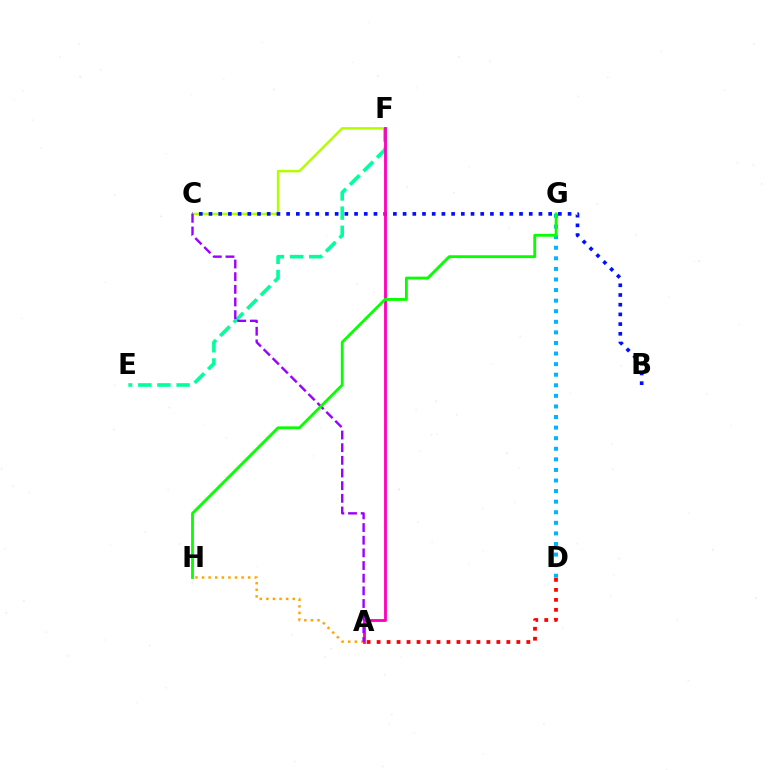{('C', 'F'): [{'color': '#b3ff00', 'line_style': 'solid', 'thickness': 1.79}], ('A', 'H'): [{'color': '#ffa500', 'line_style': 'dotted', 'thickness': 1.79}], ('E', 'F'): [{'color': '#00ff9d', 'line_style': 'dashed', 'thickness': 2.6}], ('D', 'G'): [{'color': '#00b5ff', 'line_style': 'dotted', 'thickness': 2.87}], ('B', 'C'): [{'color': '#0010ff', 'line_style': 'dotted', 'thickness': 2.64}], ('A', 'F'): [{'color': '#ff00bd', 'line_style': 'solid', 'thickness': 2.03}], ('A', 'C'): [{'color': '#9b00ff', 'line_style': 'dashed', 'thickness': 1.72}], ('A', 'D'): [{'color': '#ff0000', 'line_style': 'dotted', 'thickness': 2.71}], ('G', 'H'): [{'color': '#08ff00', 'line_style': 'solid', 'thickness': 2.05}]}